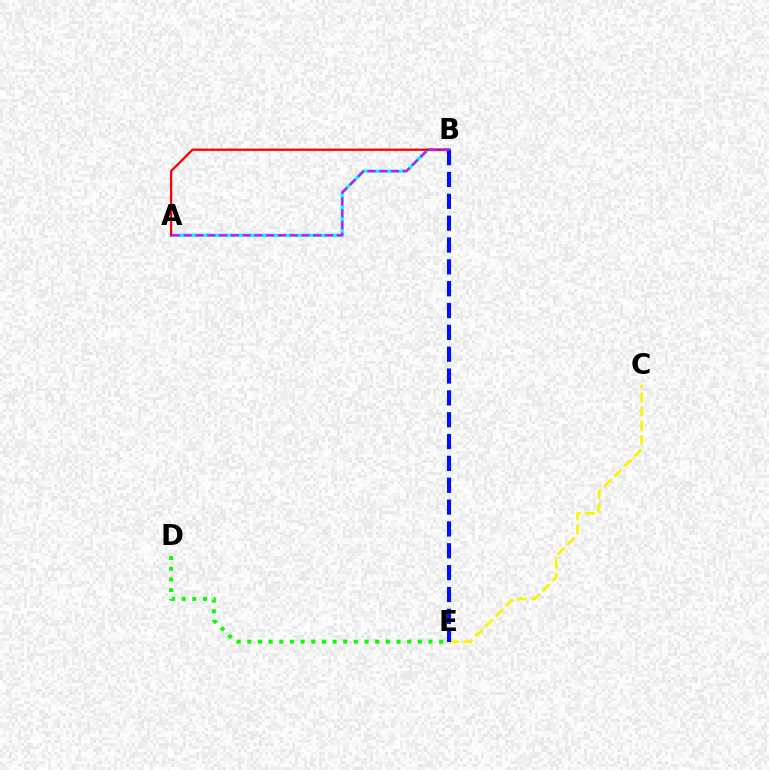{('C', 'E'): [{'color': '#fcf500', 'line_style': 'dashed', 'thickness': 1.94}], ('A', 'B'): [{'color': '#00fff6', 'line_style': 'solid', 'thickness': 2.38}, {'color': '#ff0000', 'line_style': 'solid', 'thickness': 1.63}, {'color': '#ee00ff', 'line_style': 'dashed', 'thickness': 1.6}], ('D', 'E'): [{'color': '#08ff00', 'line_style': 'dotted', 'thickness': 2.9}], ('B', 'E'): [{'color': '#0010ff', 'line_style': 'dashed', 'thickness': 2.97}]}